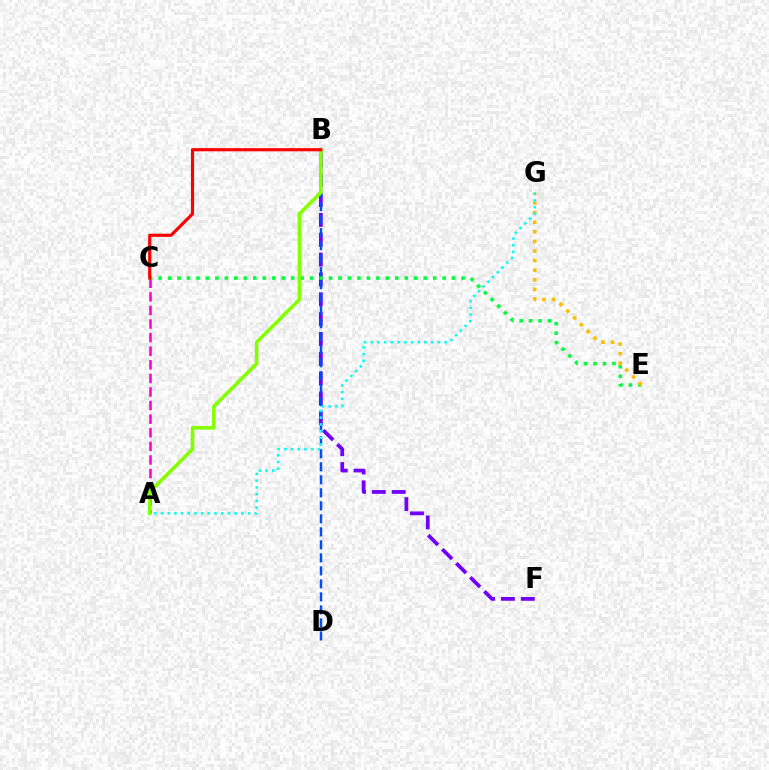{('B', 'F'): [{'color': '#7200ff', 'line_style': 'dashed', 'thickness': 2.7}], ('A', 'C'): [{'color': '#ff00cf', 'line_style': 'dashed', 'thickness': 1.85}], ('B', 'D'): [{'color': '#004bff', 'line_style': 'dashed', 'thickness': 1.77}], ('C', 'E'): [{'color': '#00ff39', 'line_style': 'dotted', 'thickness': 2.57}], ('E', 'G'): [{'color': '#ffbd00', 'line_style': 'dotted', 'thickness': 2.61}], ('A', 'G'): [{'color': '#00fff6', 'line_style': 'dotted', 'thickness': 1.82}], ('A', 'B'): [{'color': '#84ff00', 'line_style': 'solid', 'thickness': 2.59}], ('B', 'C'): [{'color': '#ff0000', 'line_style': 'solid', 'thickness': 2.27}]}